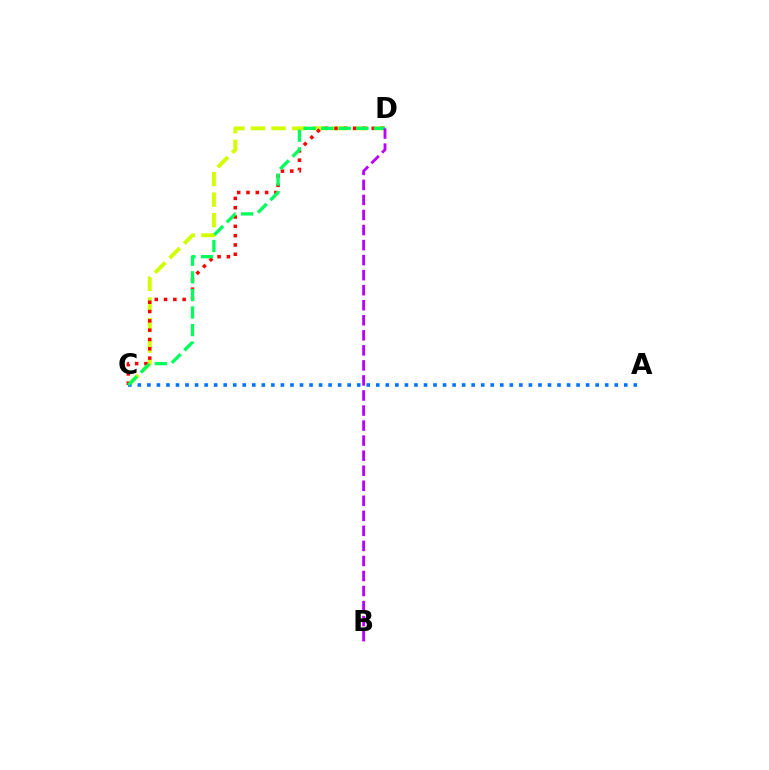{('C', 'D'): [{'color': '#d1ff00', 'line_style': 'dashed', 'thickness': 2.79}, {'color': '#ff0000', 'line_style': 'dotted', 'thickness': 2.53}, {'color': '#00ff5c', 'line_style': 'dashed', 'thickness': 2.39}], ('A', 'C'): [{'color': '#0074ff', 'line_style': 'dotted', 'thickness': 2.59}], ('B', 'D'): [{'color': '#b900ff', 'line_style': 'dashed', 'thickness': 2.04}]}